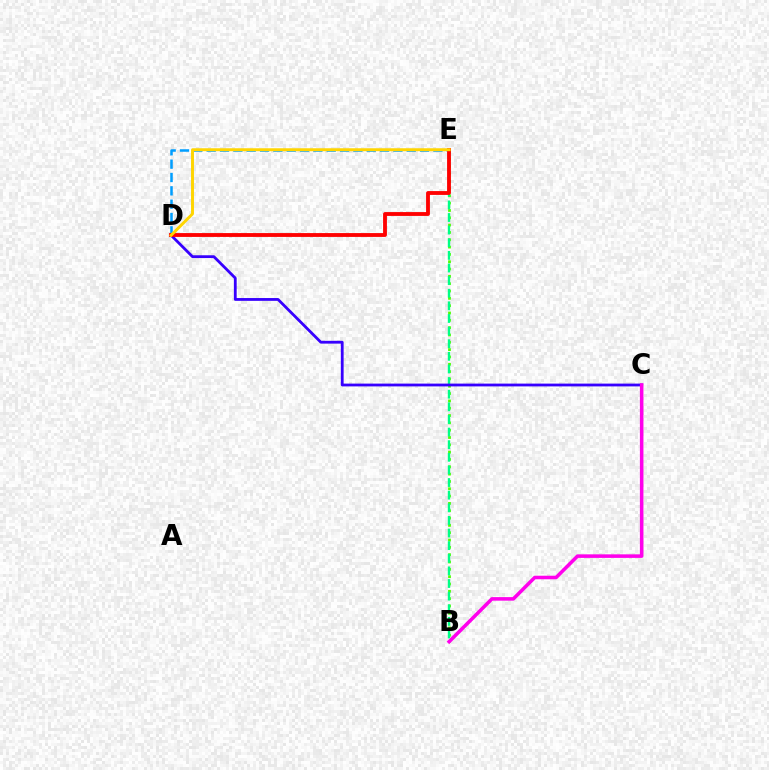{('B', 'E'): [{'color': '#4fff00', 'line_style': 'dotted', 'thickness': 1.99}, {'color': '#00ff86', 'line_style': 'dashed', 'thickness': 1.71}], ('D', 'E'): [{'color': '#009eff', 'line_style': 'dashed', 'thickness': 1.81}, {'color': '#ff0000', 'line_style': 'solid', 'thickness': 2.76}, {'color': '#ffd500', 'line_style': 'solid', 'thickness': 2.11}], ('C', 'D'): [{'color': '#3700ff', 'line_style': 'solid', 'thickness': 2.02}], ('B', 'C'): [{'color': '#ff00ed', 'line_style': 'solid', 'thickness': 2.55}]}